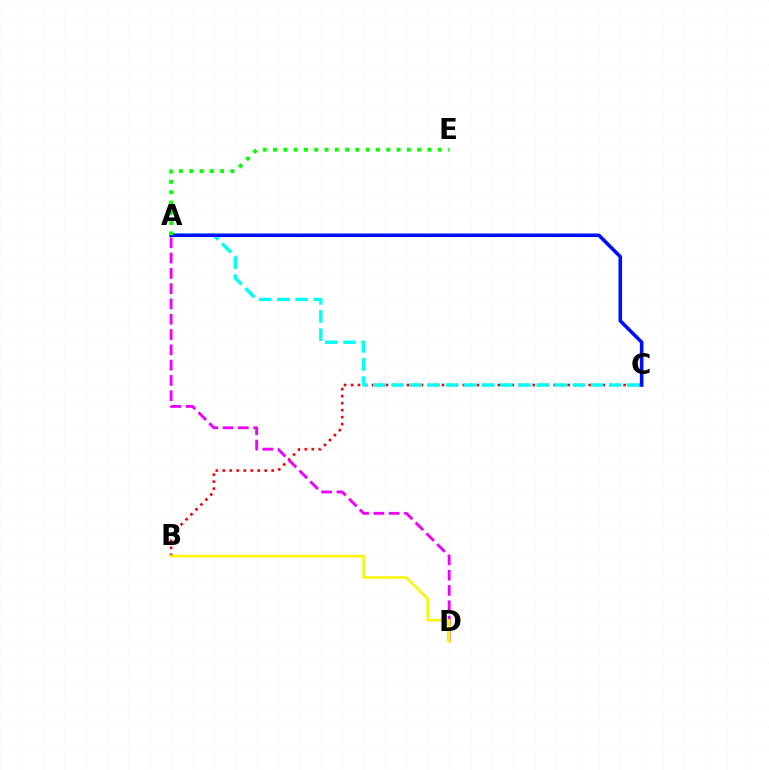{('B', 'C'): [{'color': '#ff0000', 'line_style': 'dotted', 'thickness': 1.9}], ('A', 'C'): [{'color': '#00fff6', 'line_style': 'dashed', 'thickness': 2.46}, {'color': '#0010ff', 'line_style': 'solid', 'thickness': 2.57}], ('A', 'D'): [{'color': '#ee00ff', 'line_style': 'dashed', 'thickness': 2.08}], ('A', 'E'): [{'color': '#08ff00', 'line_style': 'dotted', 'thickness': 2.8}], ('B', 'D'): [{'color': '#fcf500', 'line_style': 'solid', 'thickness': 1.83}]}